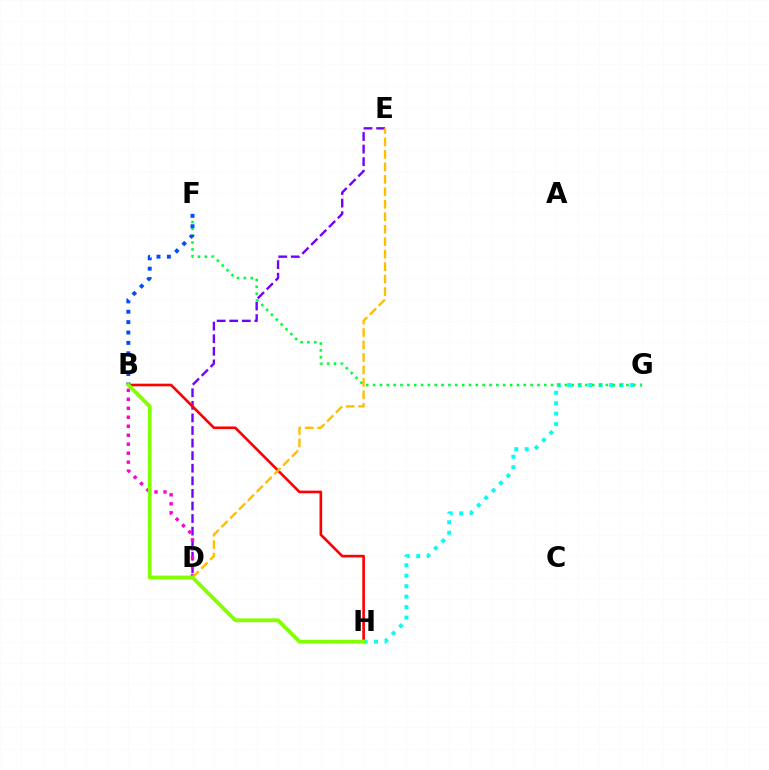{('D', 'E'): [{'color': '#7200ff', 'line_style': 'dashed', 'thickness': 1.71}, {'color': '#ffbd00', 'line_style': 'dashed', 'thickness': 1.69}], ('B', 'H'): [{'color': '#ff0000', 'line_style': 'solid', 'thickness': 1.91}, {'color': '#84ff00', 'line_style': 'solid', 'thickness': 2.74}], ('G', 'H'): [{'color': '#00fff6', 'line_style': 'dotted', 'thickness': 2.84}], ('F', 'G'): [{'color': '#00ff39', 'line_style': 'dotted', 'thickness': 1.86}], ('B', 'D'): [{'color': '#ff00cf', 'line_style': 'dotted', 'thickness': 2.44}], ('B', 'F'): [{'color': '#004bff', 'line_style': 'dotted', 'thickness': 2.82}]}